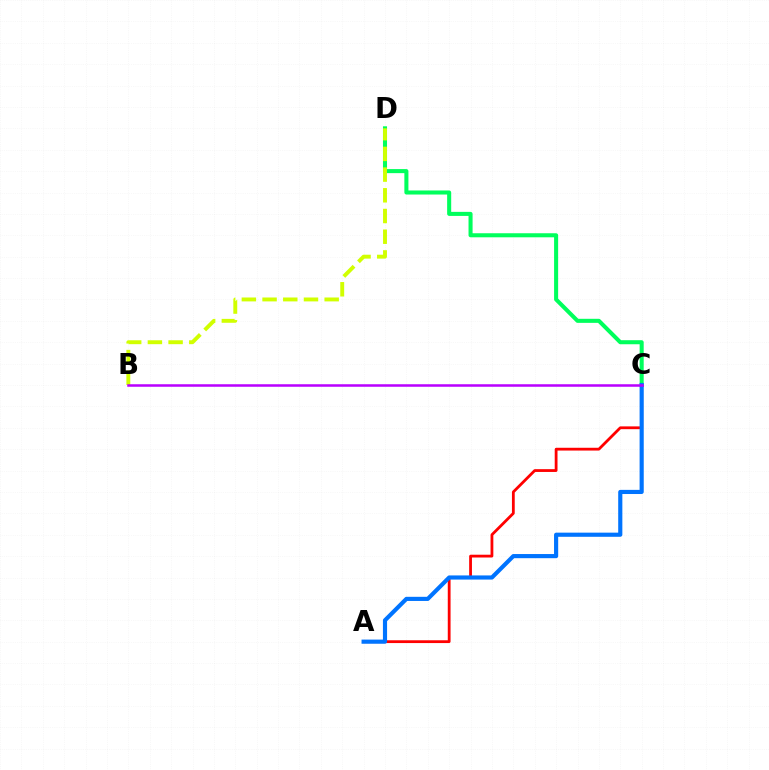{('C', 'D'): [{'color': '#00ff5c', 'line_style': 'solid', 'thickness': 2.92}], ('A', 'C'): [{'color': '#ff0000', 'line_style': 'solid', 'thickness': 2.01}, {'color': '#0074ff', 'line_style': 'solid', 'thickness': 2.98}], ('B', 'D'): [{'color': '#d1ff00', 'line_style': 'dashed', 'thickness': 2.81}], ('B', 'C'): [{'color': '#b900ff', 'line_style': 'solid', 'thickness': 1.82}]}